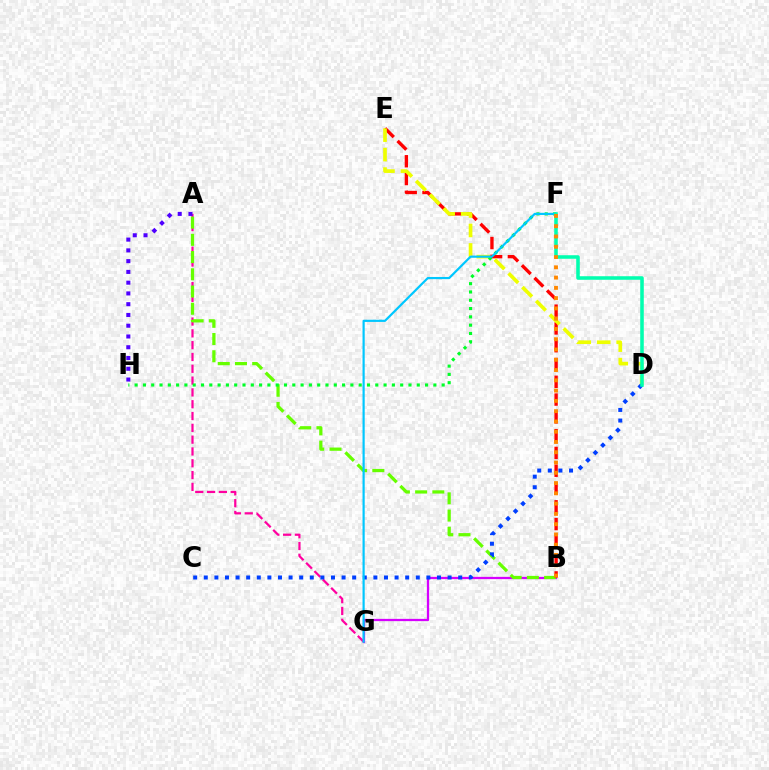{('B', 'G'): [{'color': '#d600ff', 'line_style': 'solid', 'thickness': 1.63}], ('A', 'G'): [{'color': '#ff00a0', 'line_style': 'dashed', 'thickness': 1.6}], ('A', 'B'): [{'color': '#66ff00', 'line_style': 'dashed', 'thickness': 2.34}], ('B', 'E'): [{'color': '#ff0000', 'line_style': 'dashed', 'thickness': 2.42}], ('D', 'E'): [{'color': '#eeff00', 'line_style': 'dashed', 'thickness': 2.65}], ('C', 'D'): [{'color': '#003fff', 'line_style': 'dotted', 'thickness': 2.88}], ('F', 'H'): [{'color': '#00ff27', 'line_style': 'dotted', 'thickness': 2.25}], ('F', 'G'): [{'color': '#00c7ff', 'line_style': 'solid', 'thickness': 1.57}], ('A', 'H'): [{'color': '#4f00ff', 'line_style': 'dotted', 'thickness': 2.92}], ('D', 'F'): [{'color': '#00ffaf', 'line_style': 'solid', 'thickness': 2.56}], ('B', 'F'): [{'color': '#ff8800', 'line_style': 'dotted', 'thickness': 2.79}]}